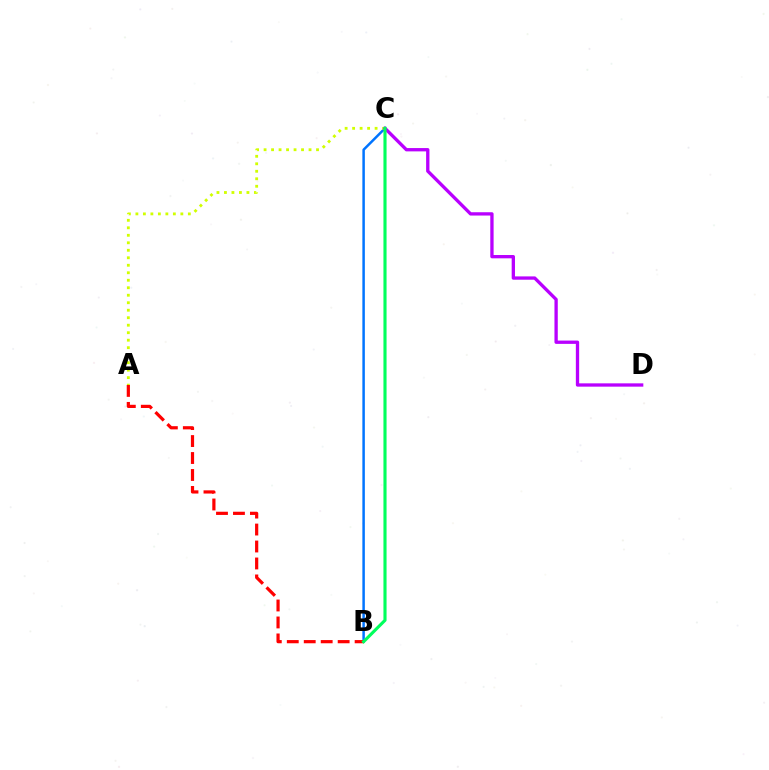{('B', 'C'): [{'color': '#0074ff', 'line_style': 'solid', 'thickness': 1.79}, {'color': '#00ff5c', 'line_style': 'solid', 'thickness': 2.25}], ('A', 'C'): [{'color': '#d1ff00', 'line_style': 'dotted', 'thickness': 2.04}], ('A', 'B'): [{'color': '#ff0000', 'line_style': 'dashed', 'thickness': 2.3}], ('C', 'D'): [{'color': '#b900ff', 'line_style': 'solid', 'thickness': 2.38}]}